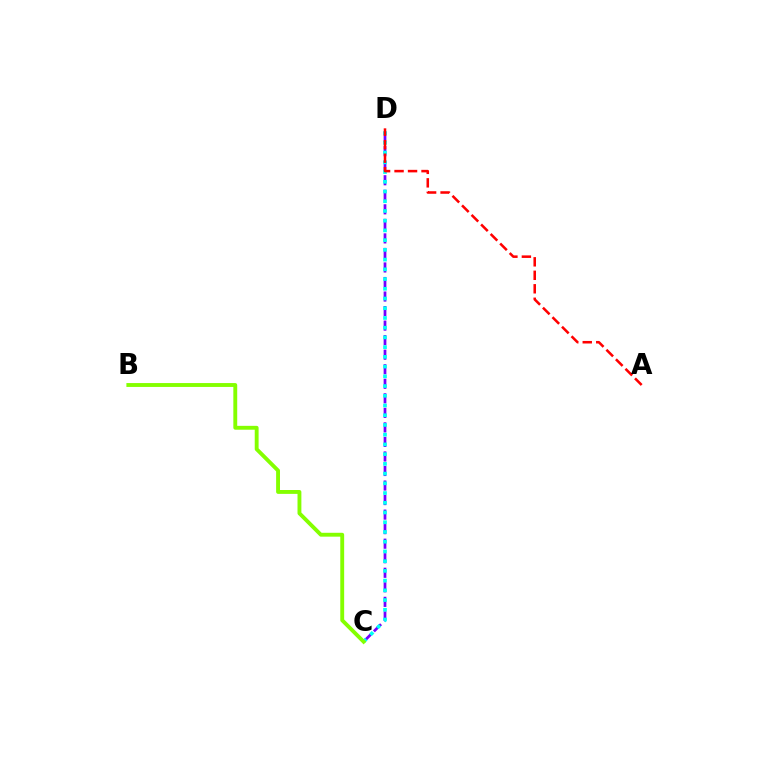{('C', 'D'): [{'color': '#7200ff', 'line_style': 'dashed', 'thickness': 1.97}, {'color': '#00fff6', 'line_style': 'dotted', 'thickness': 2.64}], ('B', 'C'): [{'color': '#84ff00', 'line_style': 'solid', 'thickness': 2.79}], ('A', 'D'): [{'color': '#ff0000', 'line_style': 'dashed', 'thickness': 1.83}]}